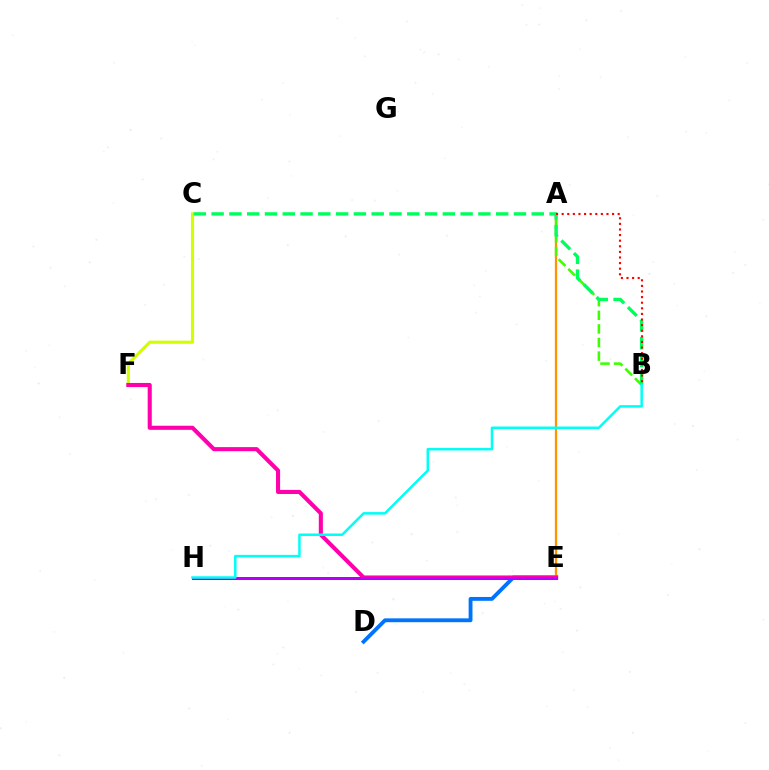{('D', 'E'): [{'color': '#0074ff', 'line_style': 'solid', 'thickness': 2.78}], ('C', 'F'): [{'color': '#d1ff00', 'line_style': 'solid', 'thickness': 2.26}], ('A', 'E'): [{'color': '#ff9400', 'line_style': 'solid', 'thickness': 1.66}], ('A', 'B'): [{'color': '#3dff00', 'line_style': 'dashed', 'thickness': 1.85}, {'color': '#ff0000', 'line_style': 'dotted', 'thickness': 1.52}], ('E', 'H'): [{'color': '#2500ff', 'line_style': 'solid', 'thickness': 2.12}, {'color': '#b900ff', 'line_style': 'solid', 'thickness': 2.02}], ('B', 'C'): [{'color': '#00ff5c', 'line_style': 'dashed', 'thickness': 2.42}], ('E', 'F'): [{'color': '#ff00ac', 'line_style': 'solid', 'thickness': 2.94}], ('B', 'H'): [{'color': '#00fff6', 'line_style': 'solid', 'thickness': 1.8}]}